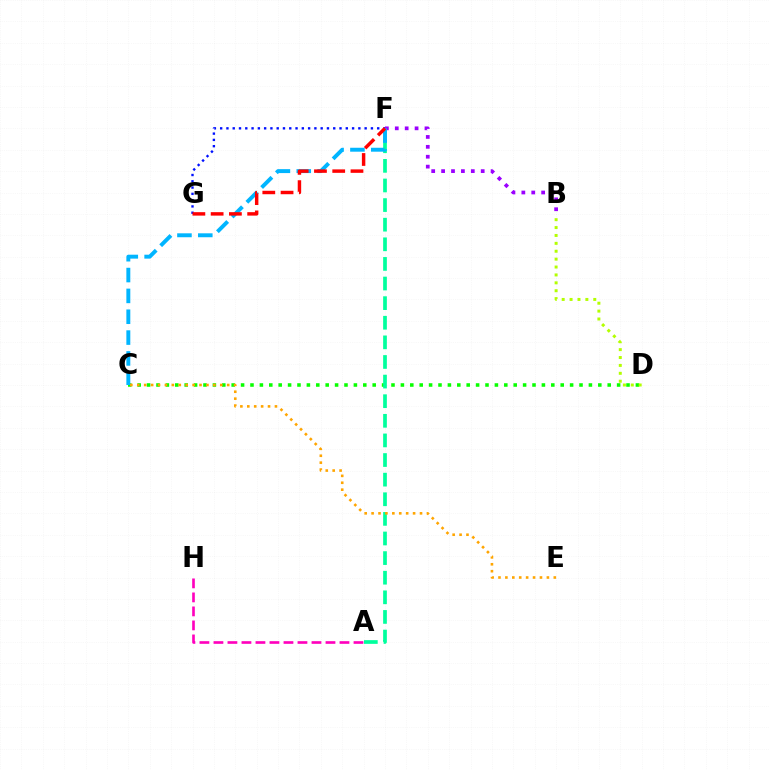{('C', 'D'): [{'color': '#08ff00', 'line_style': 'dotted', 'thickness': 2.55}], ('A', 'H'): [{'color': '#ff00bd', 'line_style': 'dashed', 'thickness': 1.9}], ('F', 'G'): [{'color': '#0010ff', 'line_style': 'dotted', 'thickness': 1.71}, {'color': '#ff0000', 'line_style': 'dashed', 'thickness': 2.48}], ('A', 'F'): [{'color': '#00ff9d', 'line_style': 'dashed', 'thickness': 2.66}], ('B', 'D'): [{'color': '#b3ff00', 'line_style': 'dotted', 'thickness': 2.15}], ('B', 'F'): [{'color': '#9b00ff', 'line_style': 'dotted', 'thickness': 2.69}], ('C', 'F'): [{'color': '#00b5ff', 'line_style': 'dashed', 'thickness': 2.83}], ('C', 'E'): [{'color': '#ffa500', 'line_style': 'dotted', 'thickness': 1.88}]}